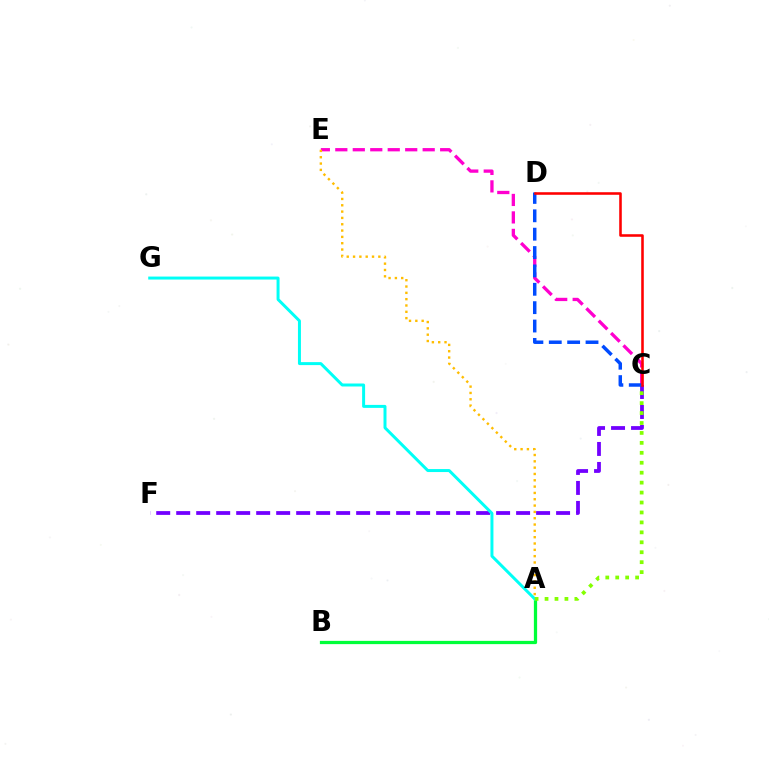{('A', 'B'): [{'color': '#00ff39', 'line_style': 'solid', 'thickness': 2.34}], ('C', 'F'): [{'color': '#7200ff', 'line_style': 'dashed', 'thickness': 2.72}], ('C', 'E'): [{'color': '#ff00cf', 'line_style': 'dashed', 'thickness': 2.37}], ('A', 'G'): [{'color': '#00fff6', 'line_style': 'solid', 'thickness': 2.15}], ('C', 'D'): [{'color': '#004bff', 'line_style': 'dashed', 'thickness': 2.5}, {'color': '#ff0000', 'line_style': 'solid', 'thickness': 1.85}], ('A', 'E'): [{'color': '#ffbd00', 'line_style': 'dotted', 'thickness': 1.72}], ('A', 'C'): [{'color': '#84ff00', 'line_style': 'dotted', 'thickness': 2.7}]}